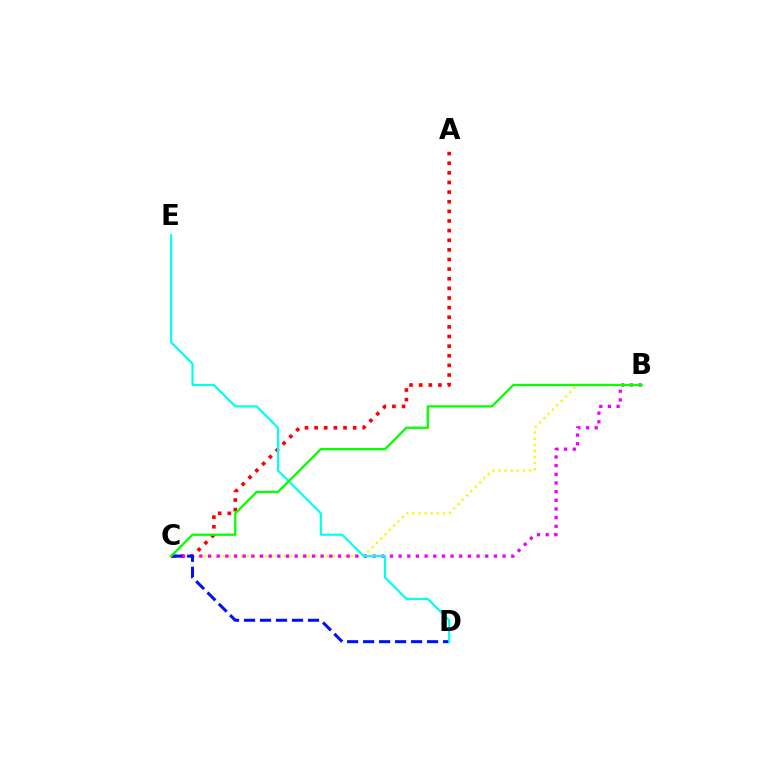{('A', 'C'): [{'color': '#ff0000', 'line_style': 'dotted', 'thickness': 2.62}], ('B', 'C'): [{'color': '#fcf500', 'line_style': 'dotted', 'thickness': 1.66}, {'color': '#ee00ff', 'line_style': 'dotted', 'thickness': 2.35}, {'color': '#08ff00', 'line_style': 'solid', 'thickness': 1.66}], ('C', 'D'): [{'color': '#0010ff', 'line_style': 'dashed', 'thickness': 2.17}], ('D', 'E'): [{'color': '#00fff6', 'line_style': 'solid', 'thickness': 1.57}]}